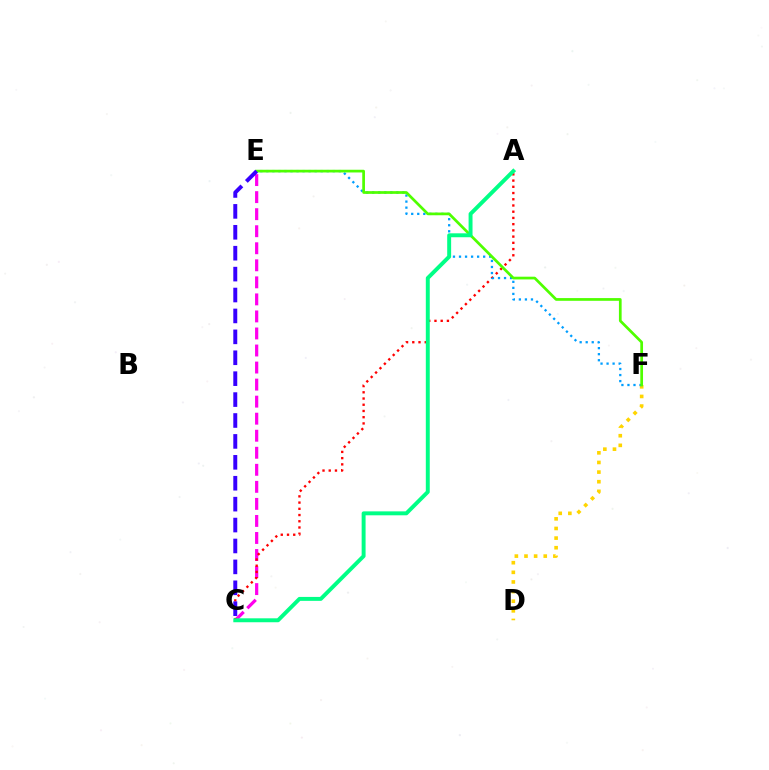{('D', 'F'): [{'color': '#ffd500', 'line_style': 'dotted', 'thickness': 2.62}], ('C', 'E'): [{'color': '#ff00ed', 'line_style': 'dashed', 'thickness': 2.32}, {'color': '#3700ff', 'line_style': 'dashed', 'thickness': 2.84}], ('A', 'C'): [{'color': '#ff0000', 'line_style': 'dotted', 'thickness': 1.69}, {'color': '#00ff86', 'line_style': 'solid', 'thickness': 2.83}], ('E', 'F'): [{'color': '#009eff', 'line_style': 'dotted', 'thickness': 1.64}, {'color': '#4fff00', 'line_style': 'solid', 'thickness': 1.95}]}